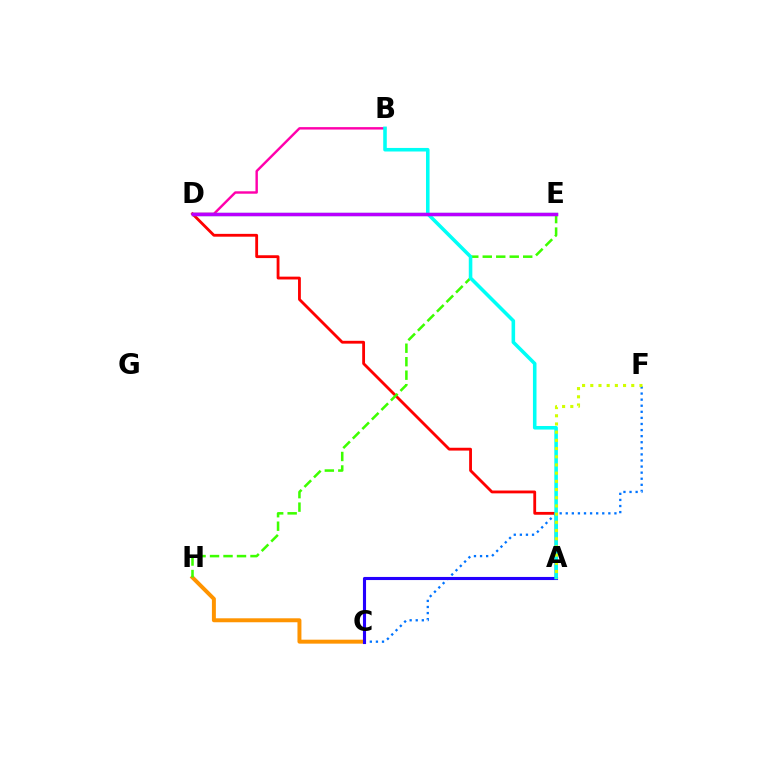{('C', 'H'): [{'color': '#ff9400', 'line_style': 'solid', 'thickness': 2.85}], ('A', 'D'): [{'color': '#ff0000', 'line_style': 'solid', 'thickness': 2.03}], ('C', 'F'): [{'color': '#0074ff', 'line_style': 'dotted', 'thickness': 1.65}], ('B', 'D'): [{'color': '#ff00ac', 'line_style': 'solid', 'thickness': 1.75}], ('D', 'E'): [{'color': '#00ff5c', 'line_style': 'solid', 'thickness': 2.32}, {'color': '#b900ff', 'line_style': 'solid', 'thickness': 2.51}], ('A', 'C'): [{'color': '#2500ff', 'line_style': 'solid', 'thickness': 2.23}], ('E', 'H'): [{'color': '#3dff00', 'line_style': 'dashed', 'thickness': 1.83}], ('A', 'B'): [{'color': '#00fff6', 'line_style': 'solid', 'thickness': 2.57}], ('A', 'F'): [{'color': '#d1ff00', 'line_style': 'dotted', 'thickness': 2.23}]}